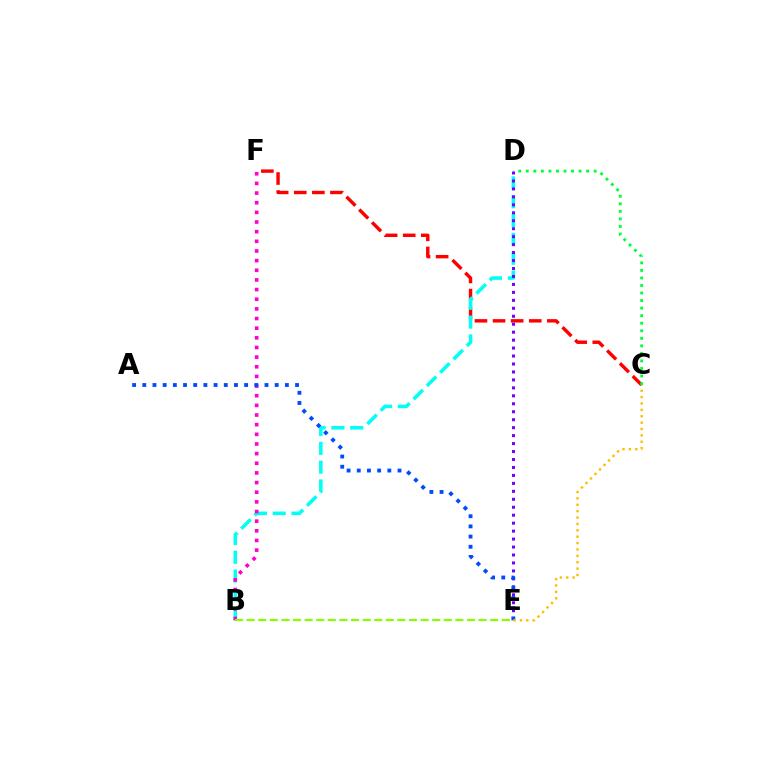{('C', 'F'): [{'color': '#ff0000', 'line_style': 'dashed', 'thickness': 2.46}], ('B', 'D'): [{'color': '#00fff6', 'line_style': 'dashed', 'thickness': 2.56}], ('C', 'D'): [{'color': '#00ff39', 'line_style': 'dotted', 'thickness': 2.05}], ('D', 'E'): [{'color': '#7200ff', 'line_style': 'dotted', 'thickness': 2.16}], ('B', 'F'): [{'color': '#ff00cf', 'line_style': 'dotted', 'thickness': 2.62}], ('A', 'E'): [{'color': '#004bff', 'line_style': 'dotted', 'thickness': 2.77}], ('B', 'E'): [{'color': '#84ff00', 'line_style': 'dashed', 'thickness': 1.58}], ('C', 'E'): [{'color': '#ffbd00', 'line_style': 'dotted', 'thickness': 1.73}]}